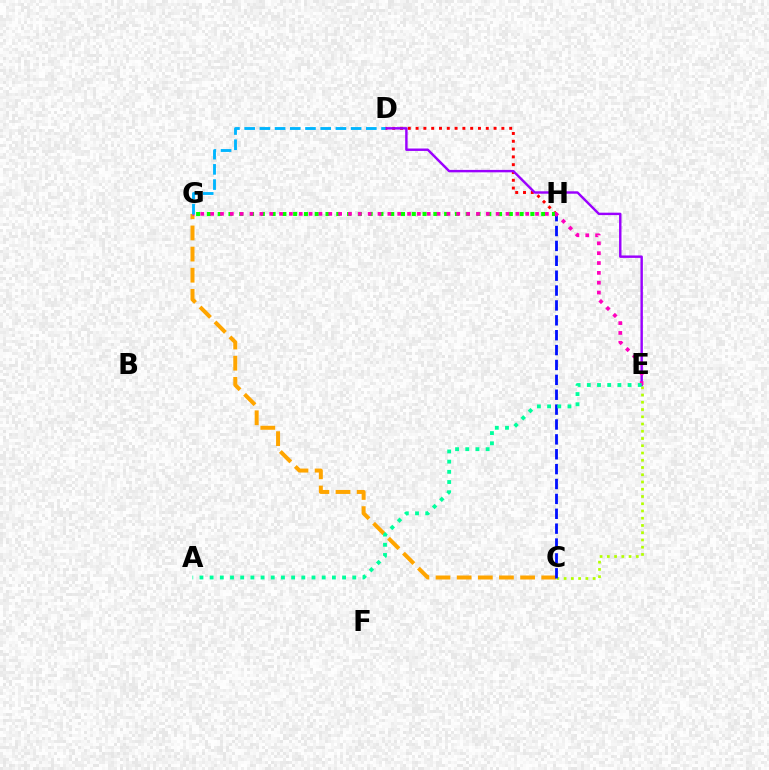{('C', 'G'): [{'color': '#ffa500', 'line_style': 'dashed', 'thickness': 2.87}], ('D', 'H'): [{'color': '#ff0000', 'line_style': 'dotted', 'thickness': 2.12}], ('C', 'E'): [{'color': '#b3ff00', 'line_style': 'dotted', 'thickness': 1.97}], ('G', 'H'): [{'color': '#08ff00', 'line_style': 'dotted', 'thickness': 2.93}], ('D', 'E'): [{'color': '#9b00ff', 'line_style': 'solid', 'thickness': 1.75}], ('C', 'H'): [{'color': '#0010ff', 'line_style': 'dashed', 'thickness': 2.02}], ('E', 'G'): [{'color': '#ff00bd', 'line_style': 'dotted', 'thickness': 2.68}], ('D', 'G'): [{'color': '#00b5ff', 'line_style': 'dashed', 'thickness': 2.07}], ('A', 'E'): [{'color': '#00ff9d', 'line_style': 'dotted', 'thickness': 2.77}]}